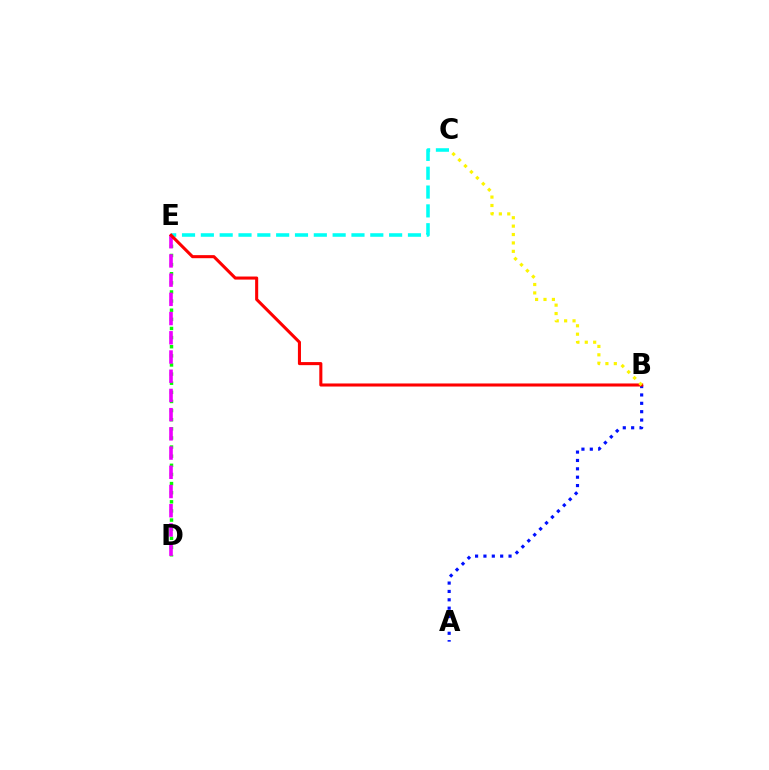{('D', 'E'): [{'color': '#08ff00', 'line_style': 'dotted', 'thickness': 2.48}, {'color': '#ee00ff', 'line_style': 'dashed', 'thickness': 2.61}], ('C', 'E'): [{'color': '#00fff6', 'line_style': 'dashed', 'thickness': 2.56}], ('A', 'B'): [{'color': '#0010ff', 'line_style': 'dotted', 'thickness': 2.27}], ('B', 'E'): [{'color': '#ff0000', 'line_style': 'solid', 'thickness': 2.21}], ('B', 'C'): [{'color': '#fcf500', 'line_style': 'dotted', 'thickness': 2.28}]}